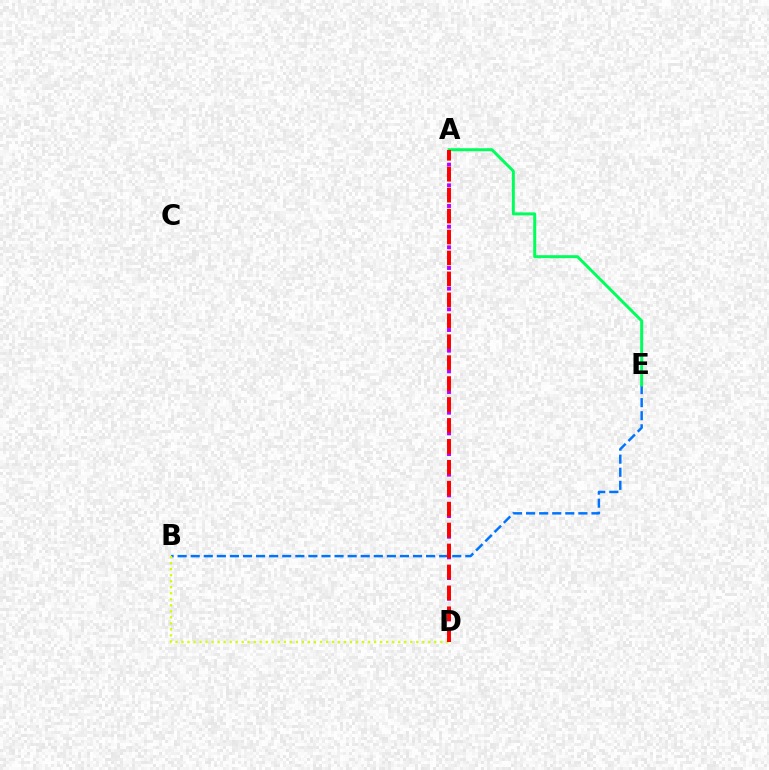{('B', 'E'): [{'color': '#0074ff', 'line_style': 'dashed', 'thickness': 1.78}], ('A', 'E'): [{'color': '#00ff5c', 'line_style': 'solid', 'thickness': 2.15}], ('A', 'D'): [{'color': '#b900ff', 'line_style': 'dotted', 'thickness': 2.81}, {'color': '#ff0000', 'line_style': 'dashed', 'thickness': 2.84}], ('B', 'D'): [{'color': '#d1ff00', 'line_style': 'dotted', 'thickness': 1.64}]}